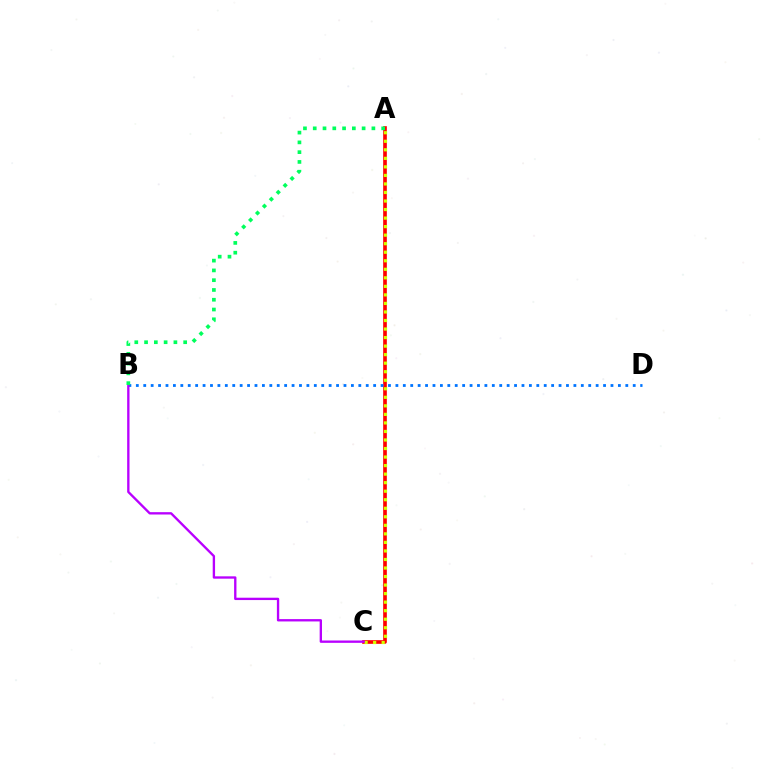{('A', 'C'): [{'color': '#ff0000', 'line_style': 'solid', 'thickness': 2.63}, {'color': '#d1ff00', 'line_style': 'dotted', 'thickness': 2.32}], ('B', 'D'): [{'color': '#0074ff', 'line_style': 'dotted', 'thickness': 2.02}], ('B', 'C'): [{'color': '#b900ff', 'line_style': 'solid', 'thickness': 1.69}], ('A', 'B'): [{'color': '#00ff5c', 'line_style': 'dotted', 'thickness': 2.66}]}